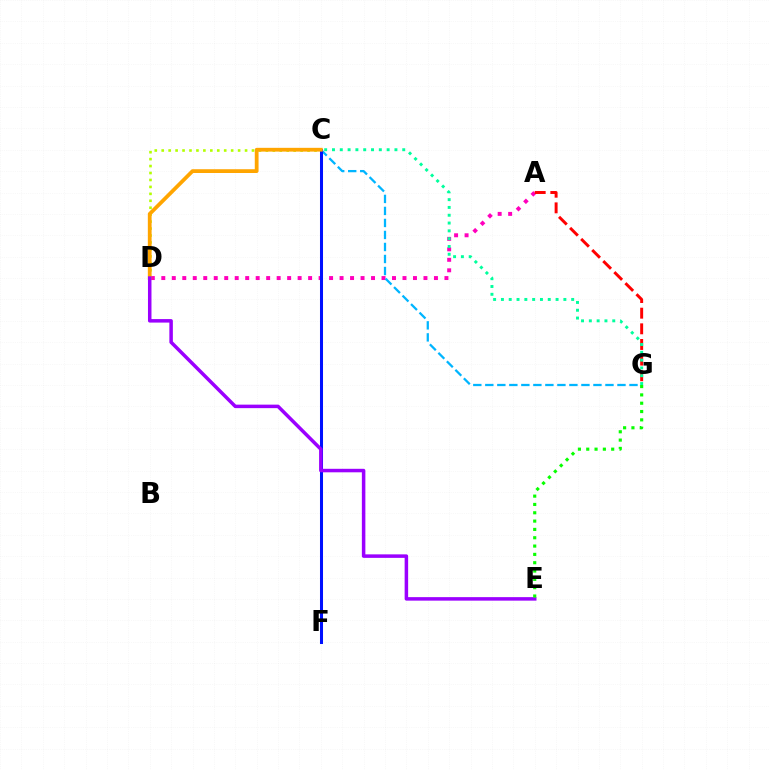{('C', 'D'): [{'color': '#b3ff00', 'line_style': 'dotted', 'thickness': 1.89}, {'color': '#ffa500', 'line_style': 'solid', 'thickness': 2.72}], ('A', 'D'): [{'color': '#ff00bd', 'line_style': 'dotted', 'thickness': 2.85}], ('C', 'G'): [{'color': '#00b5ff', 'line_style': 'dashed', 'thickness': 1.63}, {'color': '#00ff9d', 'line_style': 'dotted', 'thickness': 2.12}], ('C', 'F'): [{'color': '#0010ff', 'line_style': 'solid', 'thickness': 2.18}], ('D', 'E'): [{'color': '#9b00ff', 'line_style': 'solid', 'thickness': 2.52}], ('A', 'G'): [{'color': '#ff0000', 'line_style': 'dashed', 'thickness': 2.12}], ('E', 'G'): [{'color': '#08ff00', 'line_style': 'dotted', 'thickness': 2.26}]}